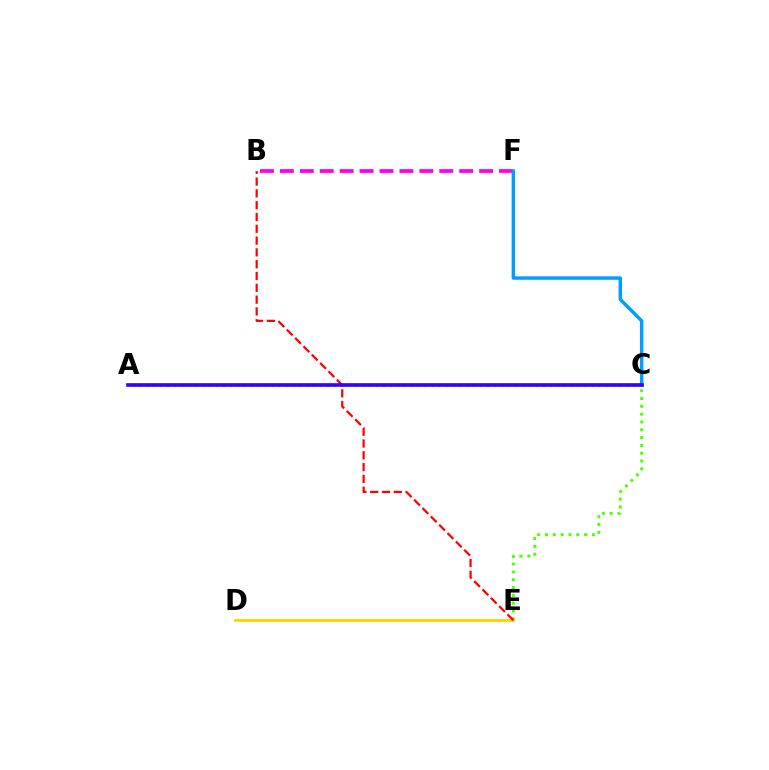{('C', 'E'): [{'color': '#4fff00', 'line_style': 'dotted', 'thickness': 2.12}], ('B', 'F'): [{'color': '#ff00ed', 'line_style': 'dashed', 'thickness': 2.71}], ('D', 'E'): [{'color': '#ffd500', 'line_style': 'solid', 'thickness': 2.07}], ('C', 'F'): [{'color': '#009eff', 'line_style': 'solid', 'thickness': 2.48}], ('B', 'E'): [{'color': '#ff0000', 'line_style': 'dashed', 'thickness': 1.6}], ('A', 'C'): [{'color': '#00ff86', 'line_style': 'dotted', 'thickness': 1.89}, {'color': '#3700ff', 'line_style': 'solid', 'thickness': 2.62}]}